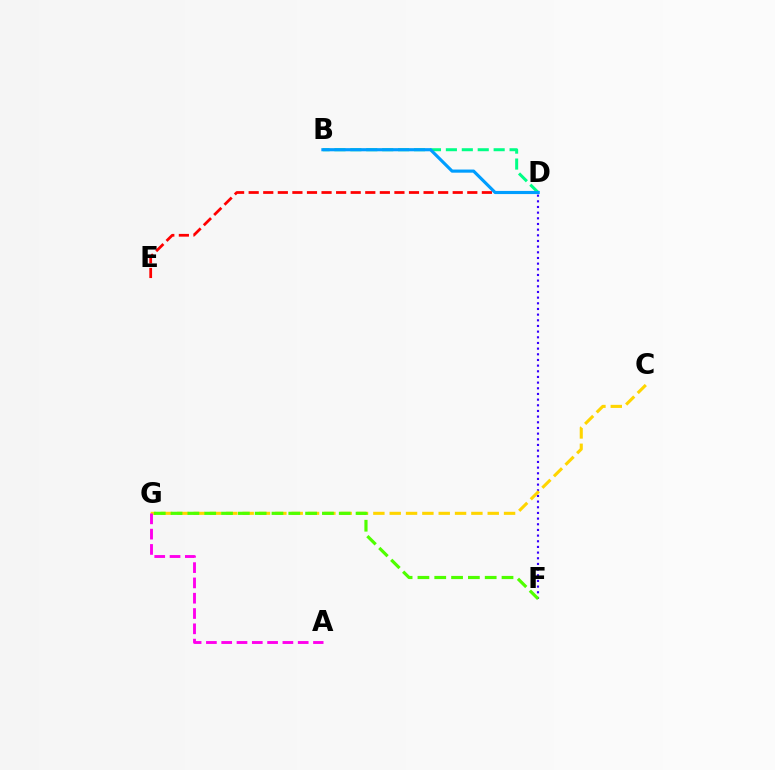{('D', 'E'): [{'color': '#ff0000', 'line_style': 'dashed', 'thickness': 1.98}], ('D', 'F'): [{'color': '#3700ff', 'line_style': 'dotted', 'thickness': 1.54}], ('B', 'D'): [{'color': '#00ff86', 'line_style': 'dashed', 'thickness': 2.16}, {'color': '#009eff', 'line_style': 'solid', 'thickness': 2.26}], ('C', 'G'): [{'color': '#ffd500', 'line_style': 'dashed', 'thickness': 2.22}], ('F', 'G'): [{'color': '#4fff00', 'line_style': 'dashed', 'thickness': 2.28}], ('A', 'G'): [{'color': '#ff00ed', 'line_style': 'dashed', 'thickness': 2.08}]}